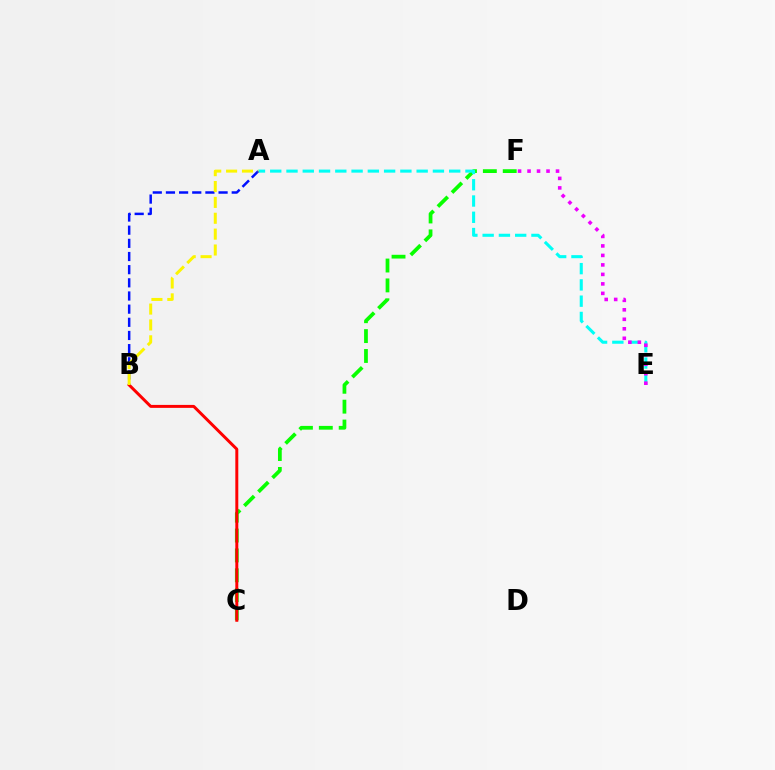{('C', 'F'): [{'color': '#08ff00', 'line_style': 'dashed', 'thickness': 2.7}], ('B', 'C'): [{'color': '#ff0000', 'line_style': 'solid', 'thickness': 2.14}], ('A', 'E'): [{'color': '#00fff6', 'line_style': 'dashed', 'thickness': 2.21}], ('A', 'B'): [{'color': '#0010ff', 'line_style': 'dashed', 'thickness': 1.79}, {'color': '#fcf500', 'line_style': 'dashed', 'thickness': 2.16}], ('E', 'F'): [{'color': '#ee00ff', 'line_style': 'dotted', 'thickness': 2.58}]}